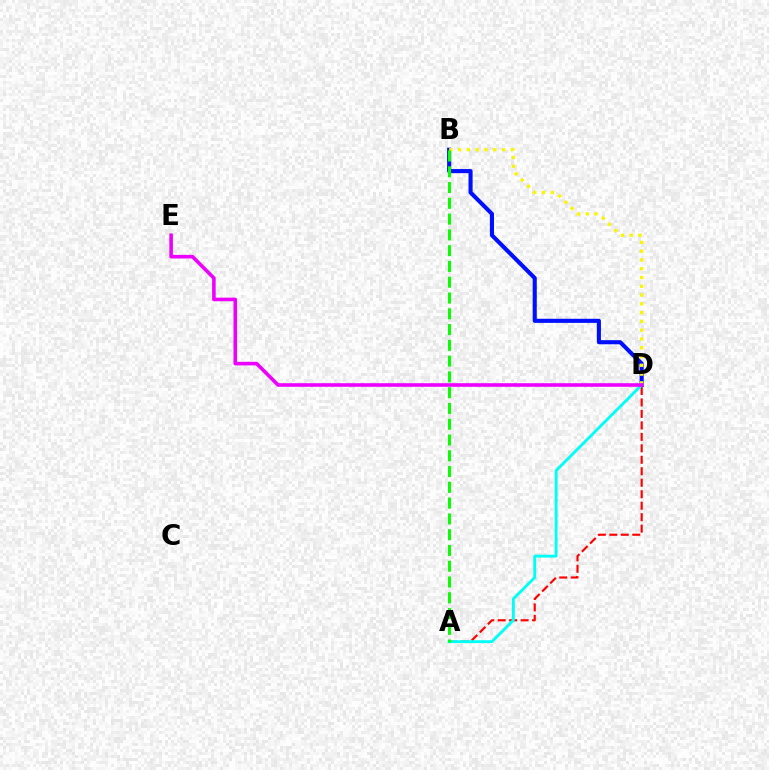{('B', 'D'): [{'color': '#0010ff', 'line_style': 'solid', 'thickness': 2.95}, {'color': '#fcf500', 'line_style': 'dotted', 'thickness': 2.39}], ('A', 'D'): [{'color': '#ff0000', 'line_style': 'dashed', 'thickness': 1.56}, {'color': '#00fff6', 'line_style': 'solid', 'thickness': 2.07}], ('A', 'B'): [{'color': '#08ff00', 'line_style': 'dashed', 'thickness': 2.14}], ('D', 'E'): [{'color': '#ee00ff', 'line_style': 'solid', 'thickness': 2.59}]}